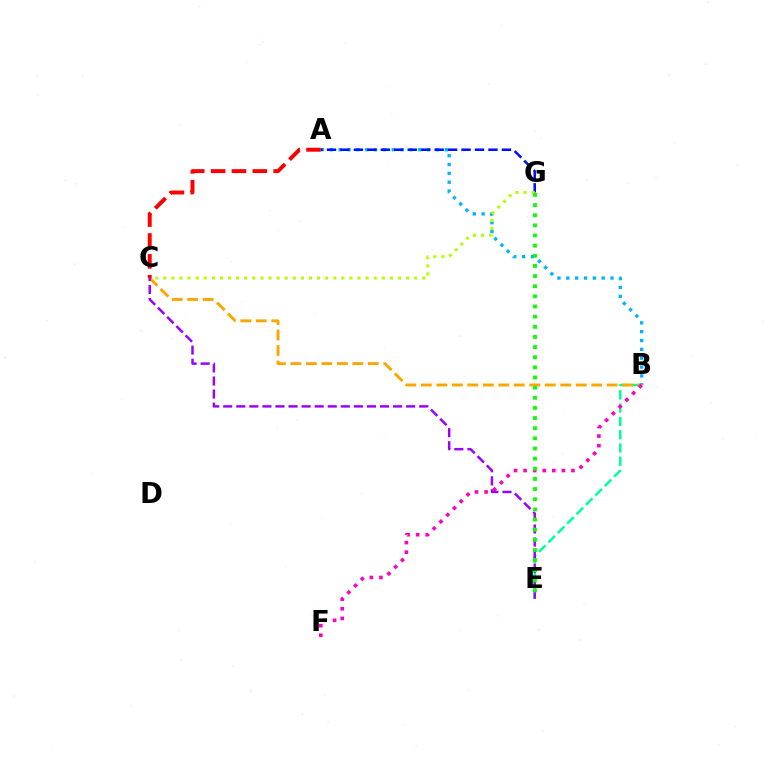{('B', 'E'): [{'color': '#00ff9d', 'line_style': 'dashed', 'thickness': 1.81}], ('A', 'B'): [{'color': '#00b5ff', 'line_style': 'dotted', 'thickness': 2.4}], ('A', 'G'): [{'color': '#0010ff', 'line_style': 'dashed', 'thickness': 1.83}], ('C', 'G'): [{'color': '#b3ff00', 'line_style': 'dotted', 'thickness': 2.2}], ('B', 'C'): [{'color': '#ffa500', 'line_style': 'dashed', 'thickness': 2.1}], ('B', 'F'): [{'color': '#ff00bd', 'line_style': 'dotted', 'thickness': 2.6}], ('A', 'C'): [{'color': '#ff0000', 'line_style': 'dashed', 'thickness': 2.83}], ('C', 'E'): [{'color': '#9b00ff', 'line_style': 'dashed', 'thickness': 1.78}], ('E', 'G'): [{'color': '#08ff00', 'line_style': 'dotted', 'thickness': 2.76}]}